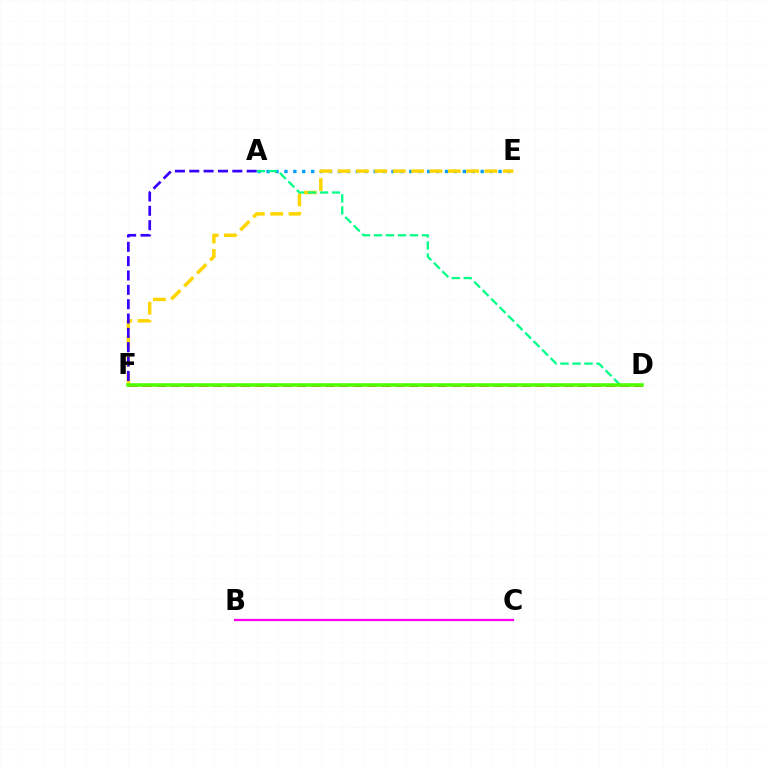{('A', 'E'): [{'color': '#009eff', 'line_style': 'dotted', 'thickness': 2.42}], ('E', 'F'): [{'color': '#ffd500', 'line_style': 'dashed', 'thickness': 2.49}], ('A', 'D'): [{'color': '#00ff86', 'line_style': 'dashed', 'thickness': 1.63}], ('D', 'F'): [{'color': '#ff0000', 'line_style': 'dashed', 'thickness': 1.91}, {'color': '#4fff00', 'line_style': 'solid', 'thickness': 2.54}], ('A', 'F'): [{'color': '#3700ff', 'line_style': 'dashed', 'thickness': 1.95}], ('B', 'C'): [{'color': '#ff00ed', 'line_style': 'solid', 'thickness': 1.64}]}